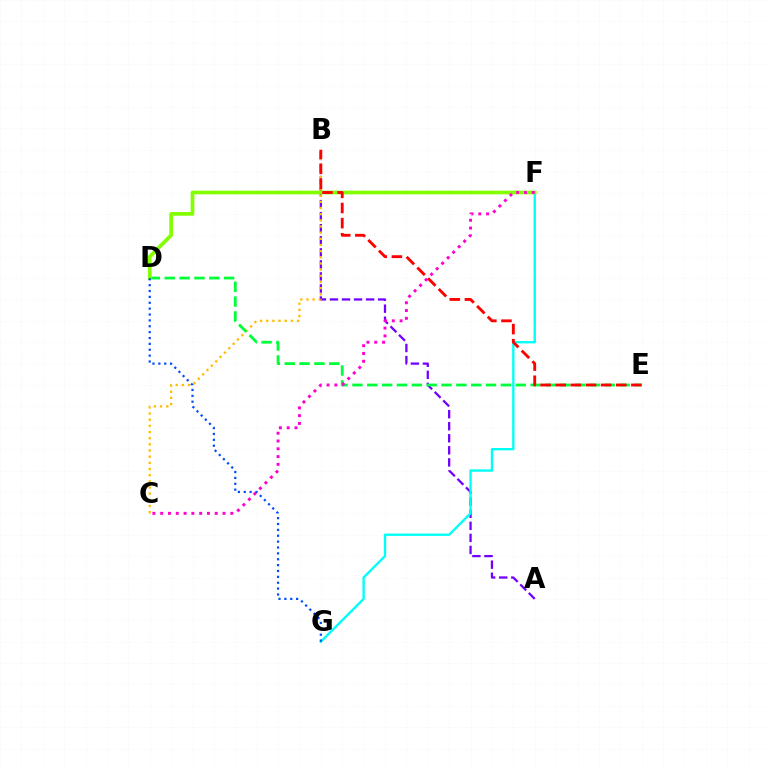{('A', 'B'): [{'color': '#7200ff', 'line_style': 'dashed', 'thickness': 1.64}], ('B', 'C'): [{'color': '#ffbd00', 'line_style': 'dotted', 'thickness': 1.67}], ('F', 'G'): [{'color': '#00fff6', 'line_style': 'solid', 'thickness': 1.7}], ('D', 'E'): [{'color': '#00ff39', 'line_style': 'dashed', 'thickness': 2.02}], ('D', 'F'): [{'color': '#84ff00', 'line_style': 'solid', 'thickness': 2.66}], ('C', 'F'): [{'color': '#ff00cf', 'line_style': 'dotted', 'thickness': 2.12}], ('D', 'G'): [{'color': '#004bff', 'line_style': 'dotted', 'thickness': 1.6}], ('B', 'E'): [{'color': '#ff0000', 'line_style': 'dashed', 'thickness': 2.06}]}